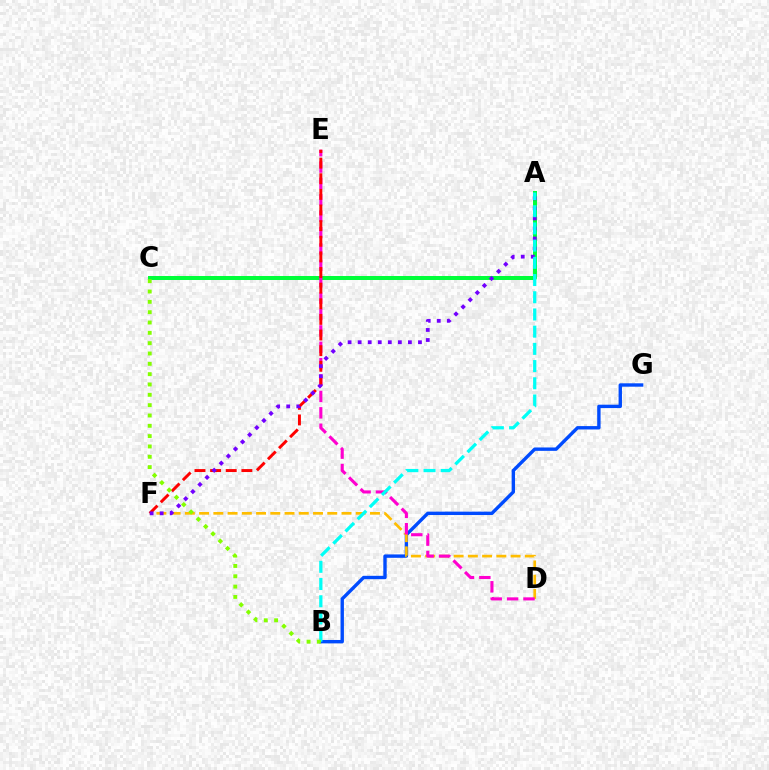{('B', 'G'): [{'color': '#004bff', 'line_style': 'solid', 'thickness': 2.44}], ('D', 'F'): [{'color': '#ffbd00', 'line_style': 'dashed', 'thickness': 1.93}], ('A', 'C'): [{'color': '#00ff39', 'line_style': 'solid', 'thickness': 2.87}], ('D', 'E'): [{'color': '#ff00cf', 'line_style': 'dashed', 'thickness': 2.23}], ('E', 'F'): [{'color': '#ff0000', 'line_style': 'dashed', 'thickness': 2.12}], ('A', 'F'): [{'color': '#7200ff', 'line_style': 'dotted', 'thickness': 2.73}], ('A', 'B'): [{'color': '#00fff6', 'line_style': 'dashed', 'thickness': 2.34}], ('B', 'C'): [{'color': '#84ff00', 'line_style': 'dotted', 'thickness': 2.81}]}